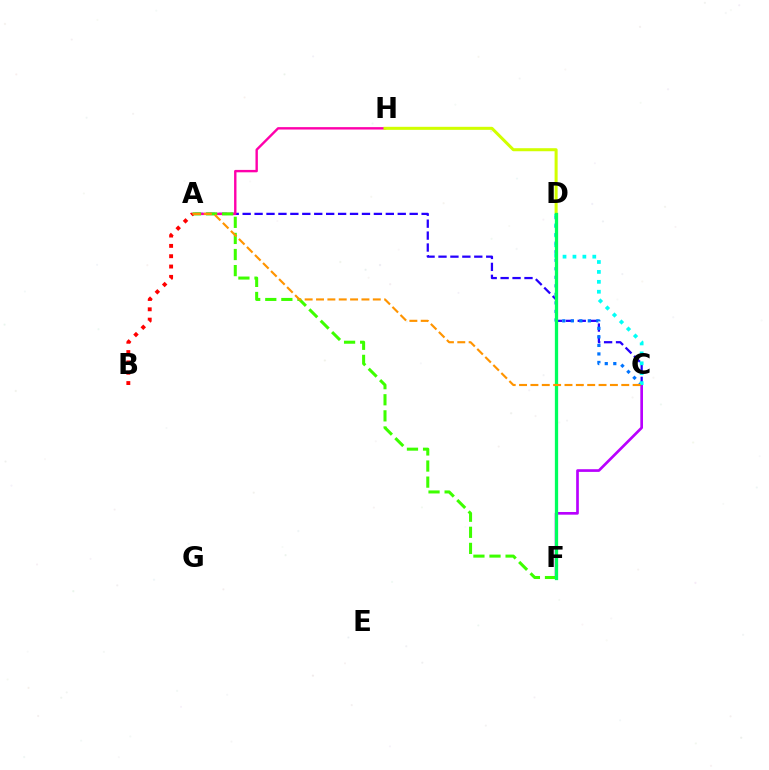{('A', 'C'): [{'color': '#2500ff', 'line_style': 'dashed', 'thickness': 1.62}, {'color': '#ff9400', 'line_style': 'dashed', 'thickness': 1.54}], ('A', 'H'): [{'color': '#ff00ac', 'line_style': 'solid', 'thickness': 1.73}], ('C', 'F'): [{'color': '#b900ff', 'line_style': 'solid', 'thickness': 1.93}], ('D', 'H'): [{'color': '#d1ff00', 'line_style': 'solid', 'thickness': 2.18}], ('C', 'D'): [{'color': '#0074ff', 'line_style': 'dotted', 'thickness': 2.32}, {'color': '#00fff6', 'line_style': 'dotted', 'thickness': 2.69}], ('A', 'F'): [{'color': '#3dff00', 'line_style': 'dashed', 'thickness': 2.19}], ('A', 'B'): [{'color': '#ff0000', 'line_style': 'dotted', 'thickness': 2.81}], ('D', 'F'): [{'color': '#00ff5c', 'line_style': 'solid', 'thickness': 2.37}]}